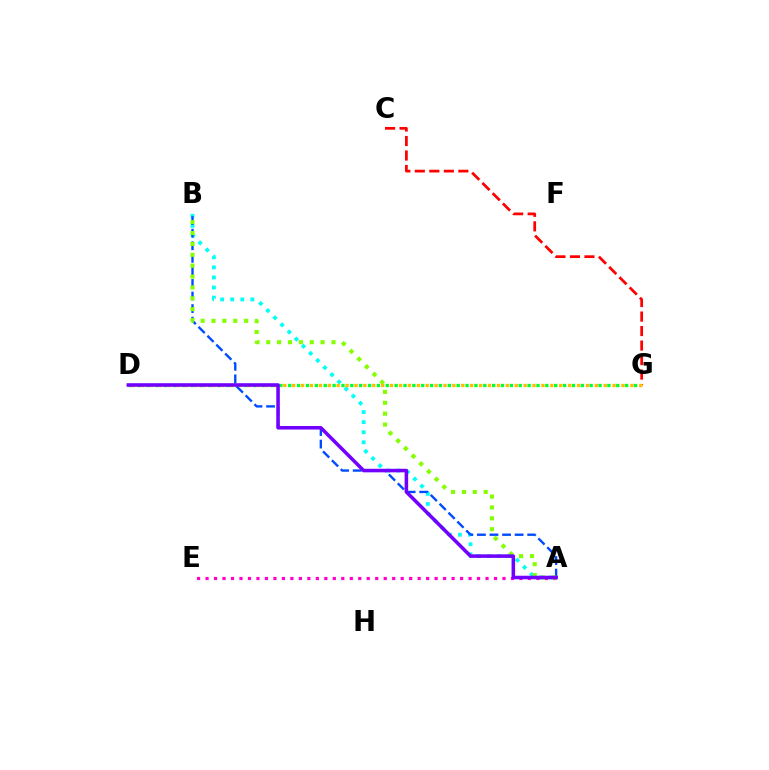{('C', 'G'): [{'color': '#ff0000', 'line_style': 'dashed', 'thickness': 1.97}], ('A', 'B'): [{'color': '#00fff6', 'line_style': 'dotted', 'thickness': 2.74}, {'color': '#004bff', 'line_style': 'dashed', 'thickness': 1.71}, {'color': '#84ff00', 'line_style': 'dotted', 'thickness': 2.96}], ('D', 'G'): [{'color': '#00ff39', 'line_style': 'dotted', 'thickness': 2.41}, {'color': '#ffbd00', 'line_style': 'dotted', 'thickness': 2.42}], ('A', 'E'): [{'color': '#ff00cf', 'line_style': 'dotted', 'thickness': 2.31}], ('A', 'D'): [{'color': '#7200ff', 'line_style': 'solid', 'thickness': 2.55}]}